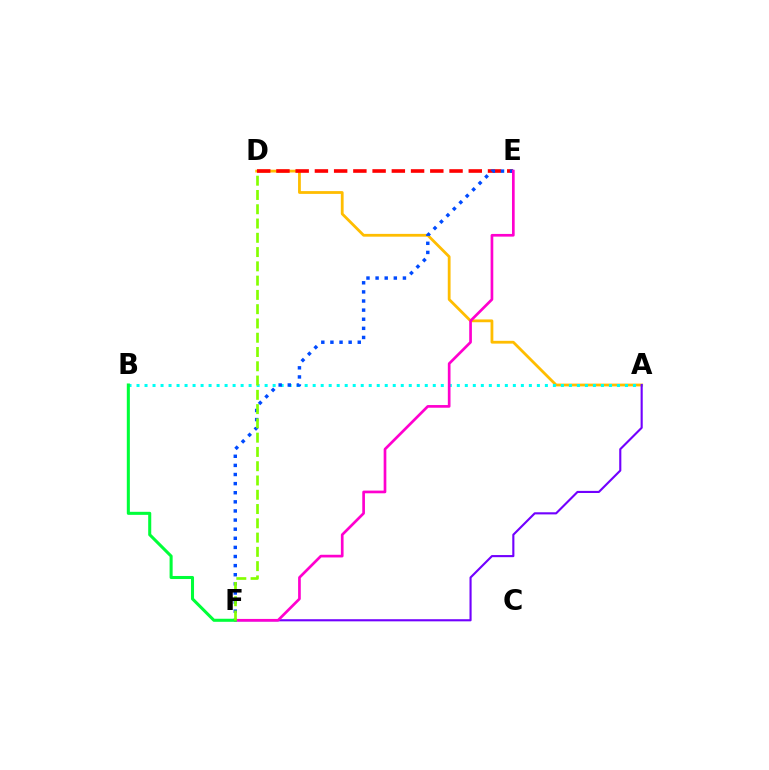{('A', 'D'): [{'color': '#ffbd00', 'line_style': 'solid', 'thickness': 2.01}], ('A', 'B'): [{'color': '#00fff6', 'line_style': 'dotted', 'thickness': 2.18}], ('D', 'E'): [{'color': '#ff0000', 'line_style': 'dashed', 'thickness': 2.61}], ('A', 'F'): [{'color': '#7200ff', 'line_style': 'solid', 'thickness': 1.53}], ('E', 'F'): [{'color': '#004bff', 'line_style': 'dotted', 'thickness': 2.48}, {'color': '#ff00cf', 'line_style': 'solid', 'thickness': 1.93}], ('B', 'F'): [{'color': '#00ff39', 'line_style': 'solid', 'thickness': 2.2}], ('D', 'F'): [{'color': '#84ff00', 'line_style': 'dashed', 'thickness': 1.94}]}